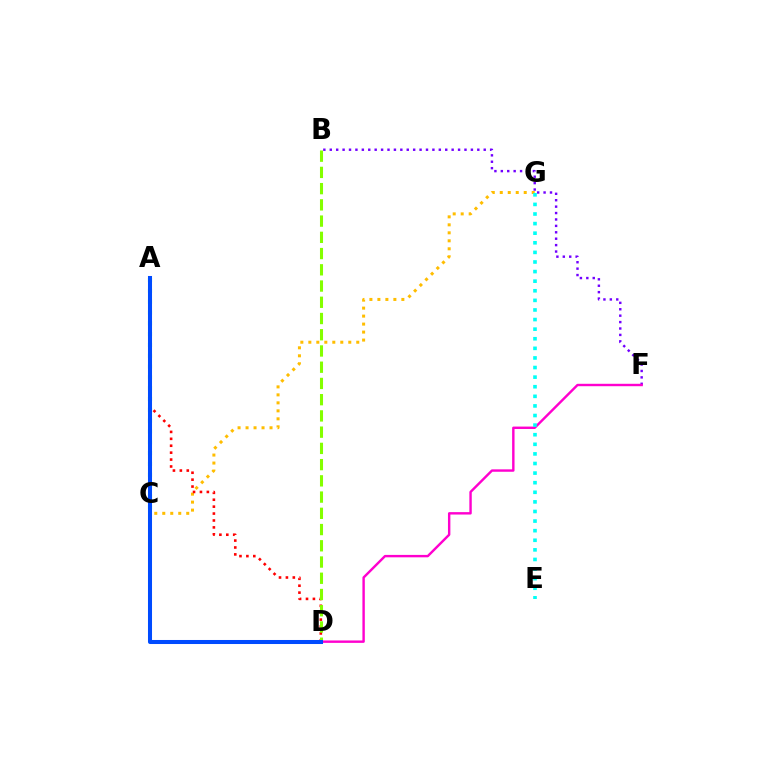{('A', 'C'): [{'color': '#00ff39', 'line_style': 'dotted', 'thickness': 2.94}], ('C', 'G'): [{'color': '#ffbd00', 'line_style': 'dotted', 'thickness': 2.17}], ('A', 'D'): [{'color': '#ff0000', 'line_style': 'dotted', 'thickness': 1.88}, {'color': '#004bff', 'line_style': 'solid', 'thickness': 2.91}], ('B', 'D'): [{'color': '#84ff00', 'line_style': 'dashed', 'thickness': 2.21}], ('B', 'F'): [{'color': '#7200ff', 'line_style': 'dotted', 'thickness': 1.74}], ('D', 'F'): [{'color': '#ff00cf', 'line_style': 'solid', 'thickness': 1.74}], ('E', 'G'): [{'color': '#00fff6', 'line_style': 'dotted', 'thickness': 2.61}]}